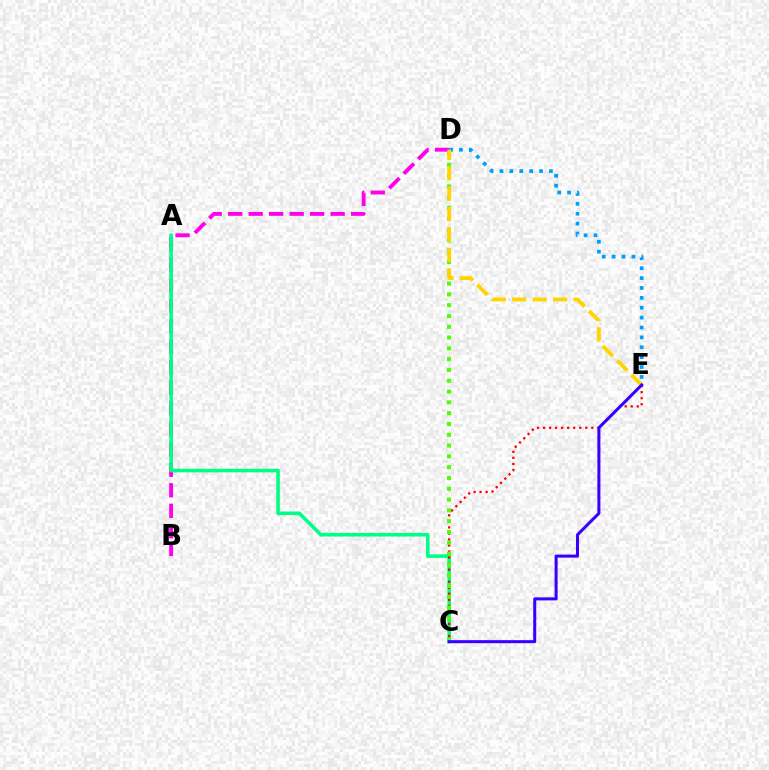{('B', 'D'): [{'color': '#ff00ed', 'line_style': 'dashed', 'thickness': 2.78}], ('A', 'C'): [{'color': '#00ff86', 'line_style': 'solid', 'thickness': 2.57}], ('D', 'E'): [{'color': '#009eff', 'line_style': 'dotted', 'thickness': 2.69}, {'color': '#ffd500', 'line_style': 'dashed', 'thickness': 2.77}], ('C', 'E'): [{'color': '#ff0000', 'line_style': 'dotted', 'thickness': 1.64}, {'color': '#3700ff', 'line_style': 'solid', 'thickness': 2.18}], ('C', 'D'): [{'color': '#4fff00', 'line_style': 'dotted', 'thickness': 2.93}]}